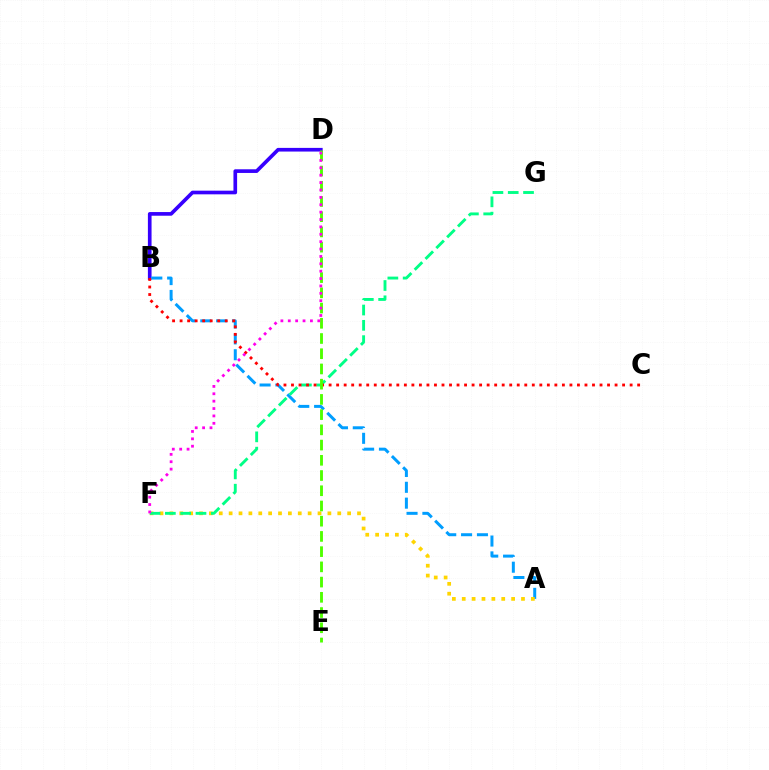{('B', 'D'): [{'color': '#3700ff', 'line_style': 'solid', 'thickness': 2.64}], ('A', 'B'): [{'color': '#009eff', 'line_style': 'dashed', 'thickness': 2.15}], ('A', 'F'): [{'color': '#ffd500', 'line_style': 'dotted', 'thickness': 2.68}], ('F', 'G'): [{'color': '#00ff86', 'line_style': 'dashed', 'thickness': 2.08}], ('B', 'C'): [{'color': '#ff0000', 'line_style': 'dotted', 'thickness': 2.04}], ('D', 'E'): [{'color': '#4fff00', 'line_style': 'dashed', 'thickness': 2.07}], ('D', 'F'): [{'color': '#ff00ed', 'line_style': 'dotted', 'thickness': 2.01}]}